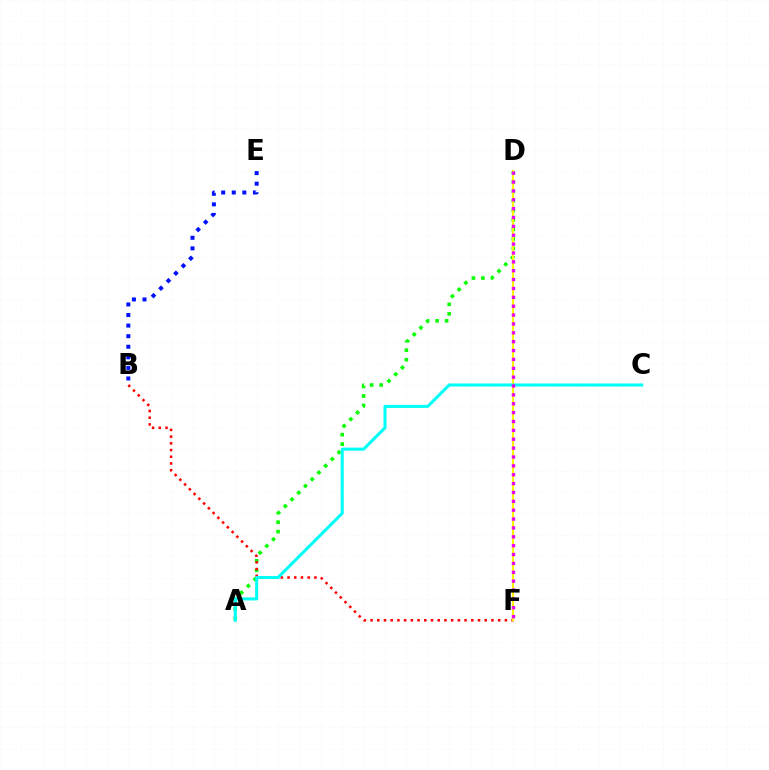{('B', 'E'): [{'color': '#0010ff', 'line_style': 'dotted', 'thickness': 2.87}], ('A', 'D'): [{'color': '#08ff00', 'line_style': 'dotted', 'thickness': 2.58}], ('B', 'F'): [{'color': '#ff0000', 'line_style': 'dotted', 'thickness': 1.82}], ('D', 'F'): [{'color': '#fcf500', 'line_style': 'solid', 'thickness': 1.56}, {'color': '#ee00ff', 'line_style': 'dotted', 'thickness': 2.41}], ('A', 'C'): [{'color': '#00fff6', 'line_style': 'solid', 'thickness': 2.21}]}